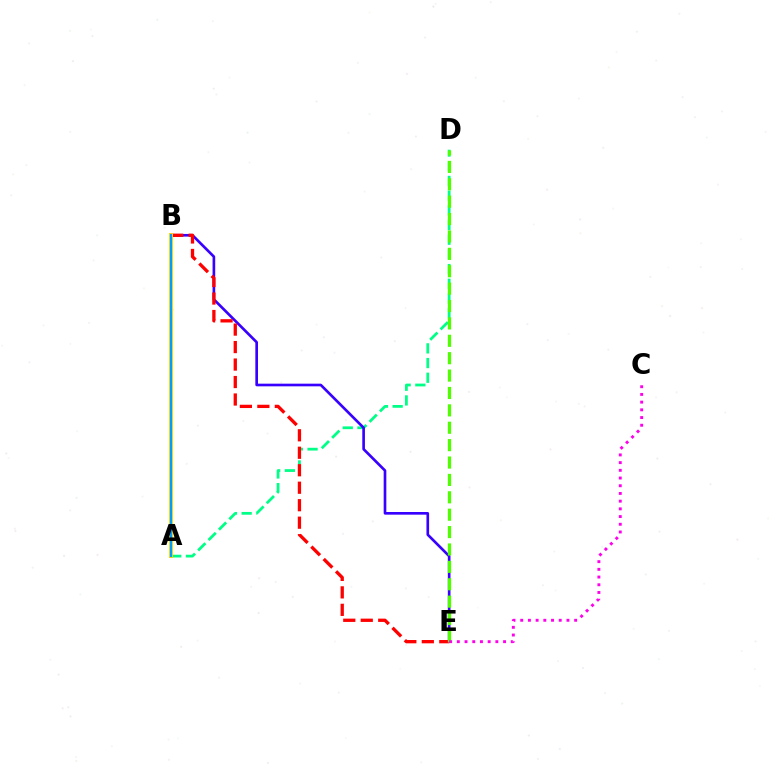{('A', 'D'): [{'color': '#00ff86', 'line_style': 'dashed', 'thickness': 2.0}], ('B', 'E'): [{'color': '#3700ff', 'line_style': 'solid', 'thickness': 1.91}, {'color': '#ff0000', 'line_style': 'dashed', 'thickness': 2.37}], ('A', 'B'): [{'color': '#ffd500', 'line_style': 'solid', 'thickness': 2.83}, {'color': '#009eff', 'line_style': 'solid', 'thickness': 1.5}], ('D', 'E'): [{'color': '#4fff00', 'line_style': 'dashed', 'thickness': 2.36}], ('C', 'E'): [{'color': '#ff00ed', 'line_style': 'dotted', 'thickness': 2.09}]}